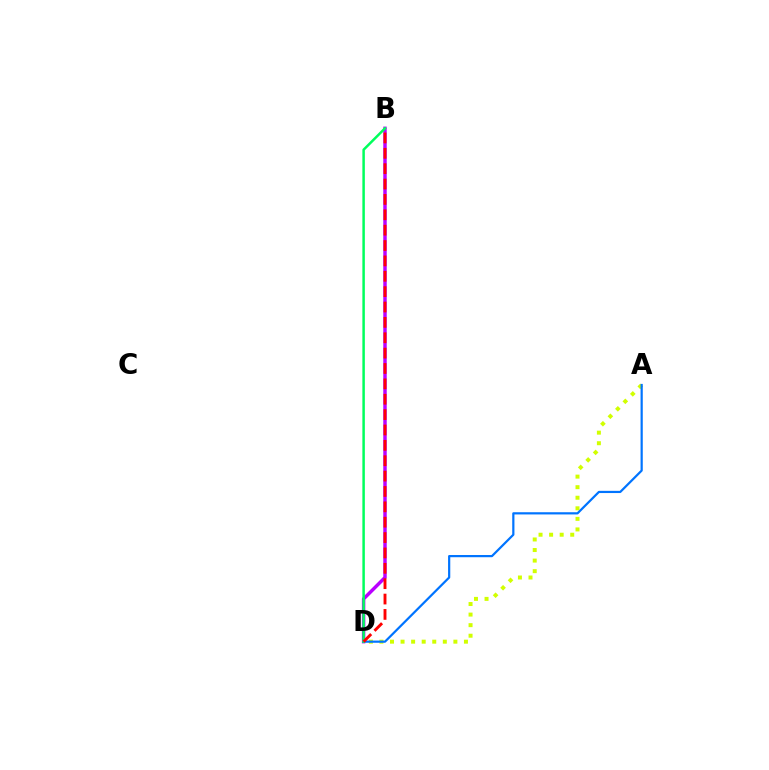{('A', 'D'): [{'color': '#d1ff00', 'line_style': 'dotted', 'thickness': 2.87}, {'color': '#0074ff', 'line_style': 'solid', 'thickness': 1.59}], ('B', 'D'): [{'color': '#b900ff', 'line_style': 'solid', 'thickness': 2.49}, {'color': '#00ff5c', 'line_style': 'solid', 'thickness': 1.79}, {'color': '#ff0000', 'line_style': 'dashed', 'thickness': 2.09}]}